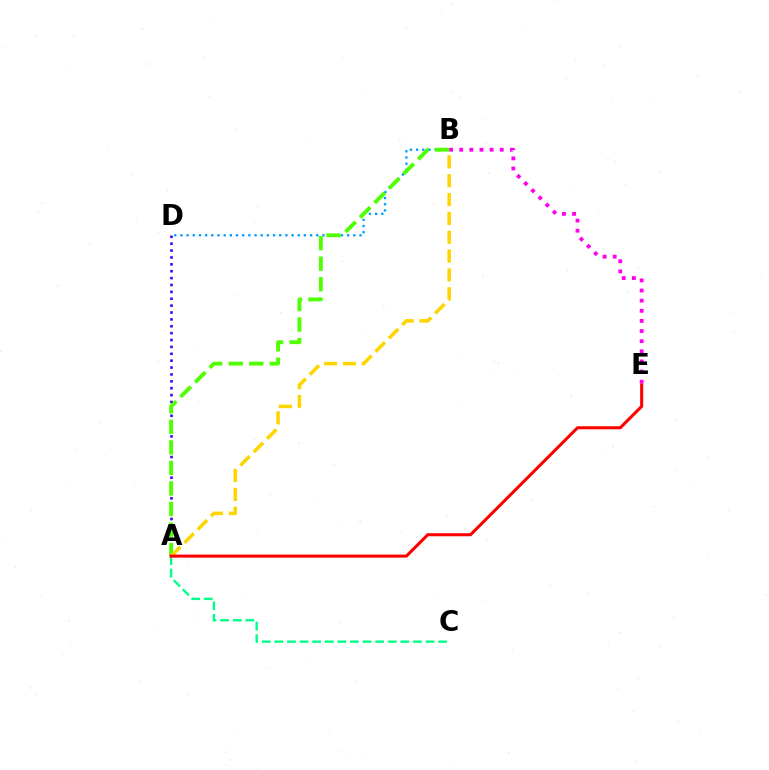{('B', 'D'): [{'color': '#009eff', 'line_style': 'dotted', 'thickness': 1.68}], ('A', 'C'): [{'color': '#00ff86', 'line_style': 'dashed', 'thickness': 1.71}], ('B', 'E'): [{'color': '#ff00ed', 'line_style': 'dotted', 'thickness': 2.75}], ('A', 'D'): [{'color': '#3700ff', 'line_style': 'dotted', 'thickness': 1.87}], ('A', 'B'): [{'color': '#4fff00', 'line_style': 'dashed', 'thickness': 2.79}, {'color': '#ffd500', 'line_style': 'dashed', 'thickness': 2.56}], ('A', 'E'): [{'color': '#ff0000', 'line_style': 'solid', 'thickness': 2.21}]}